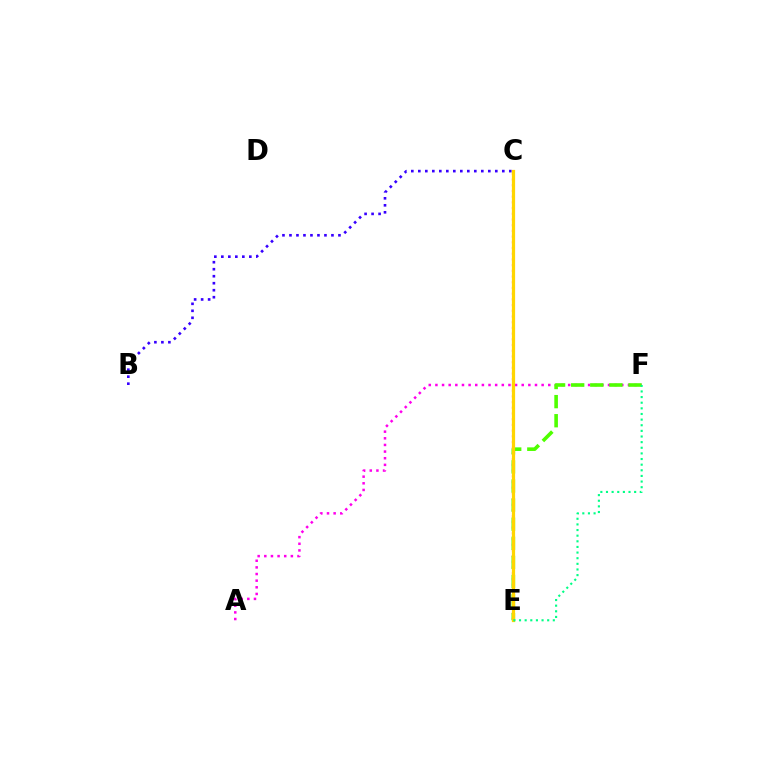{('A', 'F'): [{'color': '#ff00ed', 'line_style': 'dotted', 'thickness': 1.8}], ('E', 'F'): [{'color': '#4fff00', 'line_style': 'dashed', 'thickness': 2.59}, {'color': '#00ff86', 'line_style': 'dotted', 'thickness': 1.53}], ('B', 'C'): [{'color': '#3700ff', 'line_style': 'dotted', 'thickness': 1.9}], ('C', 'E'): [{'color': '#009eff', 'line_style': 'dashed', 'thickness': 1.87}, {'color': '#ff0000', 'line_style': 'dotted', 'thickness': 1.55}, {'color': '#ffd500', 'line_style': 'solid', 'thickness': 2.32}]}